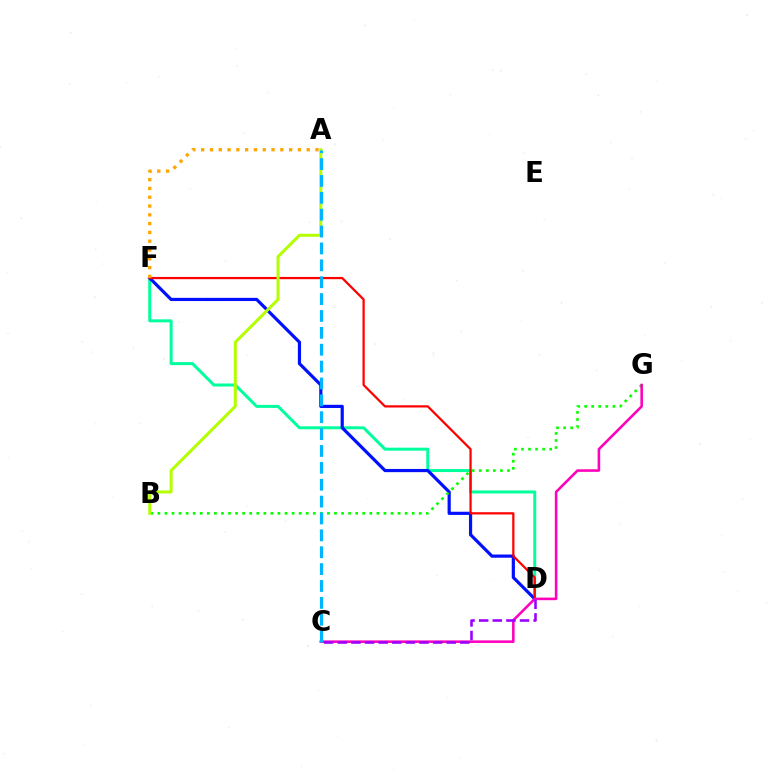{('D', 'F'): [{'color': '#00ff9d', 'line_style': 'solid', 'thickness': 2.16}, {'color': '#0010ff', 'line_style': 'solid', 'thickness': 2.3}, {'color': '#ff0000', 'line_style': 'solid', 'thickness': 1.61}], ('B', 'G'): [{'color': '#08ff00', 'line_style': 'dotted', 'thickness': 1.92}], ('C', 'G'): [{'color': '#ff00bd', 'line_style': 'solid', 'thickness': 1.85}], ('A', 'F'): [{'color': '#ffa500', 'line_style': 'dotted', 'thickness': 2.39}], ('A', 'B'): [{'color': '#b3ff00', 'line_style': 'solid', 'thickness': 2.17}], ('C', 'D'): [{'color': '#9b00ff', 'line_style': 'dashed', 'thickness': 1.85}], ('A', 'C'): [{'color': '#00b5ff', 'line_style': 'dashed', 'thickness': 2.29}]}